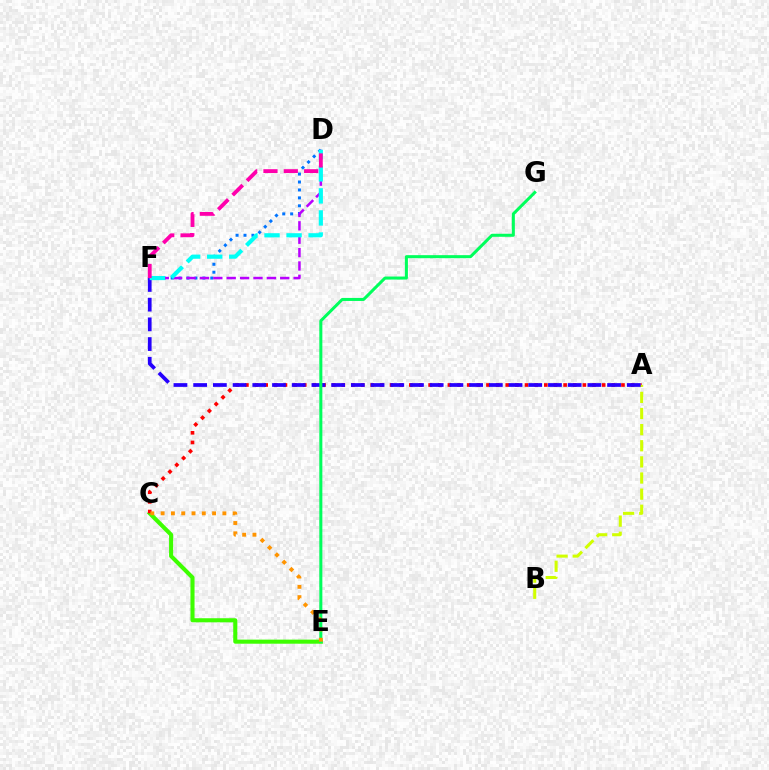{('C', 'E'): [{'color': '#3dff00', 'line_style': 'solid', 'thickness': 2.94}, {'color': '#ff9400', 'line_style': 'dotted', 'thickness': 2.8}], ('A', 'C'): [{'color': '#ff0000', 'line_style': 'dotted', 'thickness': 2.62}], ('D', 'F'): [{'color': '#0074ff', 'line_style': 'dotted', 'thickness': 2.15}, {'color': '#b900ff', 'line_style': 'dashed', 'thickness': 1.82}, {'color': '#00fff6', 'line_style': 'dashed', 'thickness': 3.0}, {'color': '#ff00ac', 'line_style': 'dashed', 'thickness': 2.76}], ('A', 'B'): [{'color': '#d1ff00', 'line_style': 'dashed', 'thickness': 2.19}], ('A', 'F'): [{'color': '#2500ff', 'line_style': 'dashed', 'thickness': 2.68}], ('E', 'G'): [{'color': '#00ff5c', 'line_style': 'solid', 'thickness': 2.18}]}